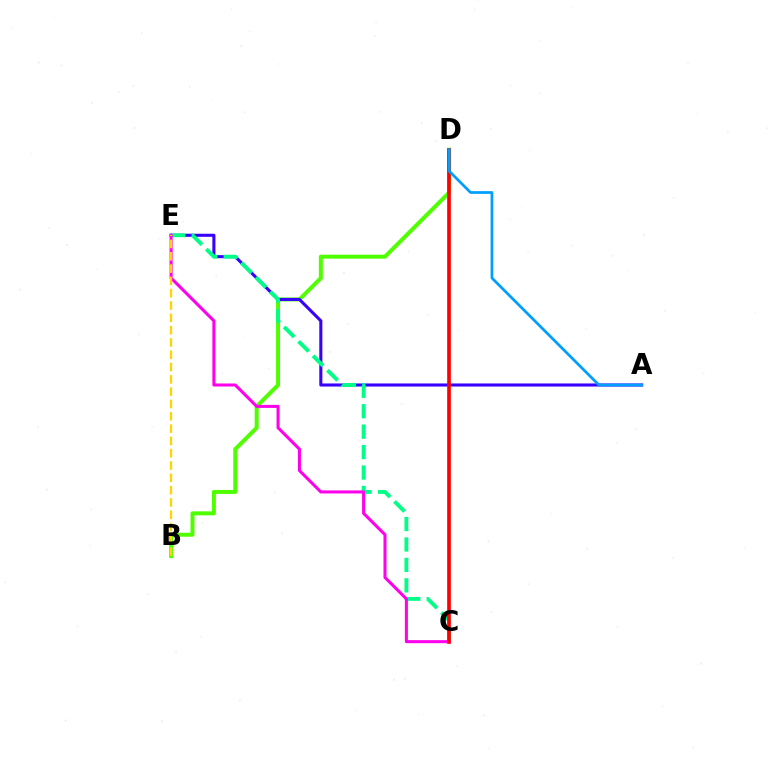{('B', 'D'): [{'color': '#4fff00', 'line_style': 'solid', 'thickness': 2.87}], ('A', 'E'): [{'color': '#3700ff', 'line_style': 'solid', 'thickness': 2.21}], ('C', 'E'): [{'color': '#00ff86', 'line_style': 'dashed', 'thickness': 2.78}, {'color': '#ff00ed', 'line_style': 'solid', 'thickness': 2.19}], ('C', 'D'): [{'color': '#ff0000', 'line_style': 'solid', 'thickness': 2.62}], ('B', 'E'): [{'color': '#ffd500', 'line_style': 'dashed', 'thickness': 1.67}], ('A', 'D'): [{'color': '#009eff', 'line_style': 'solid', 'thickness': 1.96}]}